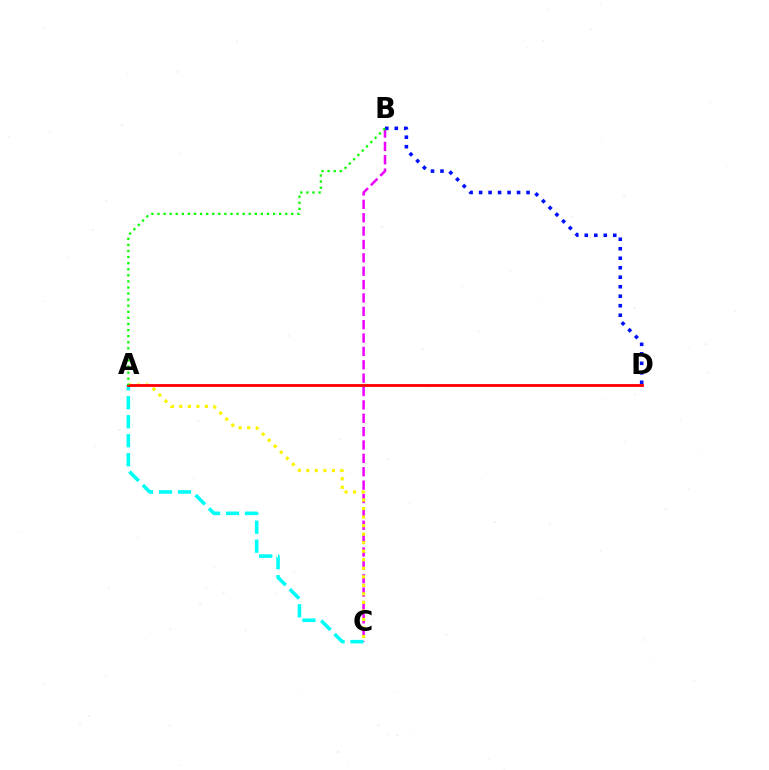{('B', 'C'): [{'color': '#ee00ff', 'line_style': 'dashed', 'thickness': 1.82}], ('A', 'C'): [{'color': '#fcf500', 'line_style': 'dotted', 'thickness': 2.32}, {'color': '#00fff6', 'line_style': 'dashed', 'thickness': 2.58}], ('B', 'D'): [{'color': '#0010ff', 'line_style': 'dotted', 'thickness': 2.58}], ('A', 'D'): [{'color': '#ff0000', 'line_style': 'solid', 'thickness': 2.04}], ('A', 'B'): [{'color': '#08ff00', 'line_style': 'dotted', 'thickness': 1.65}]}